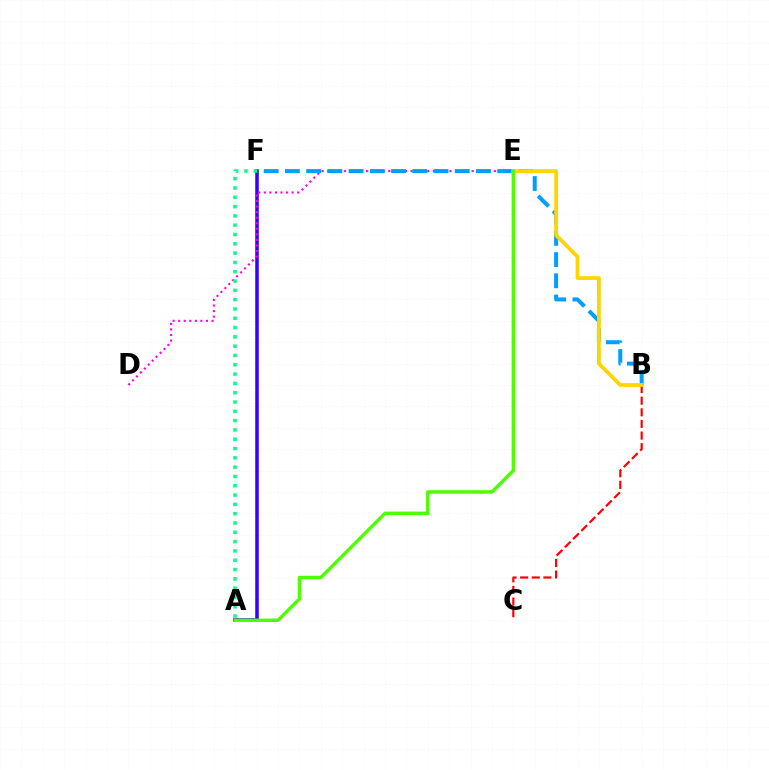{('B', 'C'): [{'color': '#ff0000', 'line_style': 'dashed', 'thickness': 1.58}], ('A', 'F'): [{'color': '#3700ff', 'line_style': 'solid', 'thickness': 2.55}, {'color': '#00ff86', 'line_style': 'dotted', 'thickness': 2.53}], ('D', 'E'): [{'color': '#ff00ed', 'line_style': 'dotted', 'thickness': 1.51}], ('B', 'F'): [{'color': '#009eff', 'line_style': 'dashed', 'thickness': 2.88}], ('B', 'E'): [{'color': '#ffd500', 'line_style': 'solid', 'thickness': 2.71}], ('A', 'E'): [{'color': '#4fff00', 'line_style': 'solid', 'thickness': 2.49}]}